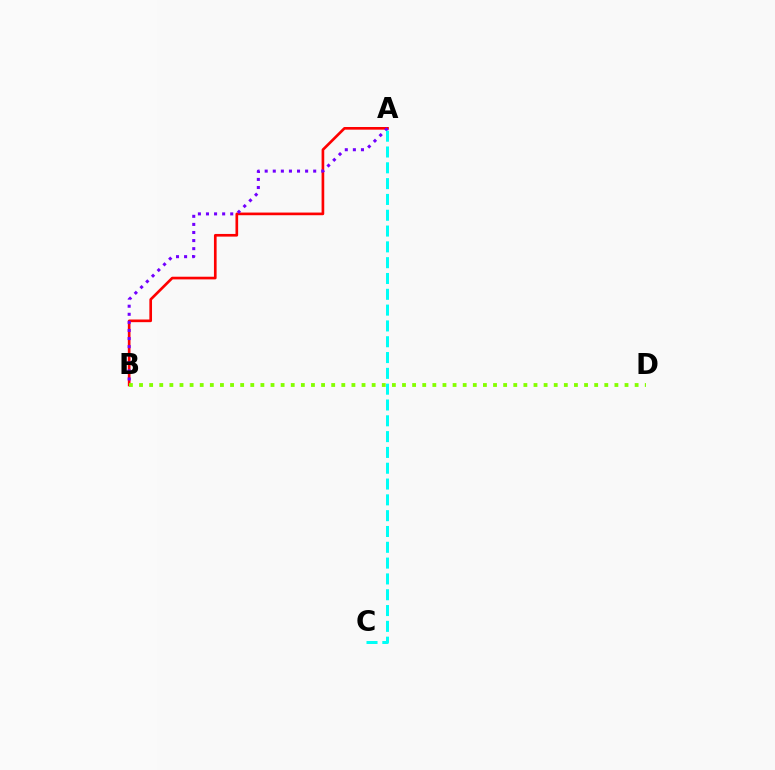{('A', 'B'): [{'color': '#ff0000', 'line_style': 'solid', 'thickness': 1.92}, {'color': '#7200ff', 'line_style': 'dotted', 'thickness': 2.2}], ('B', 'D'): [{'color': '#84ff00', 'line_style': 'dotted', 'thickness': 2.75}], ('A', 'C'): [{'color': '#00fff6', 'line_style': 'dashed', 'thickness': 2.15}]}